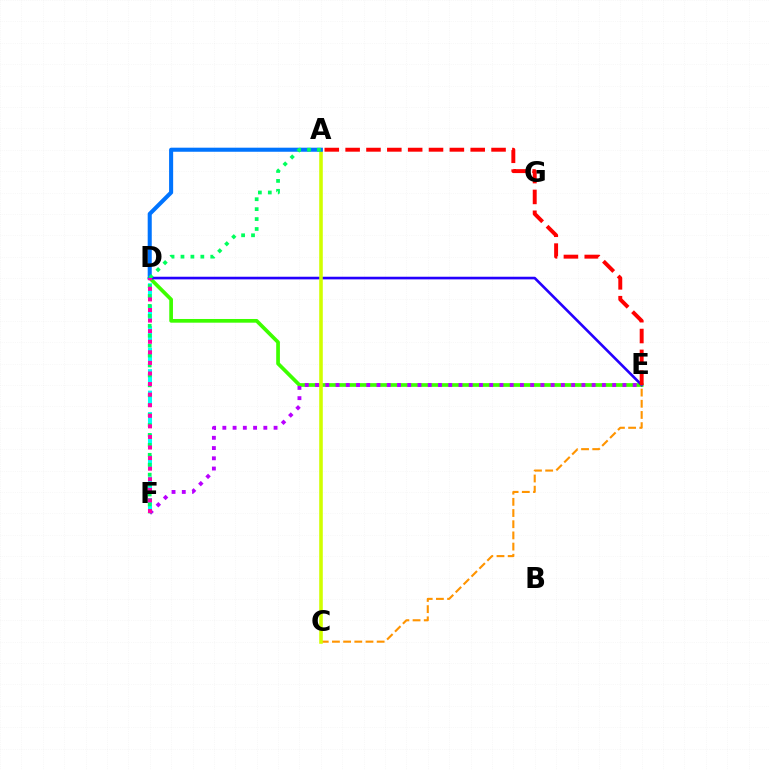{('D', 'E'): [{'color': '#3dff00', 'line_style': 'solid', 'thickness': 2.67}, {'color': '#2500ff', 'line_style': 'solid', 'thickness': 1.9}], ('C', 'E'): [{'color': '#ff9400', 'line_style': 'dashed', 'thickness': 1.52}], ('E', 'F'): [{'color': '#b900ff', 'line_style': 'dotted', 'thickness': 2.78}], ('A', 'E'): [{'color': '#ff0000', 'line_style': 'dashed', 'thickness': 2.83}], ('D', 'F'): [{'color': '#00fff6', 'line_style': 'dashed', 'thickness': 2.92}, {'color': '#ff00ac', 'line_style': 'dotted', 'thickness': 2.87}], ('A', 'C'): [{'color': '#d1ff00', 'line_style': 'solid', 'thickness': 2.58}], ('A', 'D'): [{'color': '#0074ff', 'line_style': 'solid', 'thickness': 2.93}], ('A', 'F'): [{'color': '#00ff5c', 'line_style': 'dotted', 'thickness': 2.7}]}